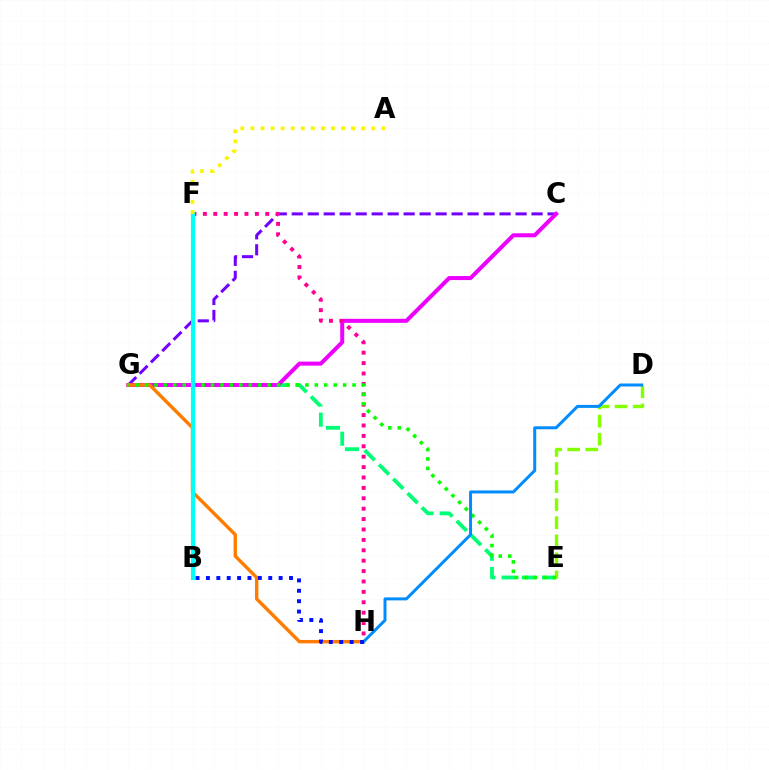{('C', 'G'): [{'color': '#7200ff', 'line_style': 'dashed', 'thickness': 2.17}, {'color': '#ee00ff', 'line_style': 'solid', 'thickness': 2.89}], ('E', 'G'): [{'color': '#00ff74', 'line_style': 'dashed', 'thickness': 2.75}, {'color': '#08ff00', 'line_style': 'dotted', 'thickness': 2.56}], ('B', 'F'): [{'color': '#ff0000', 'line_style': 'dashed', 'thickness': 2.64}, {'color': '#00fff6', 'line_style': 'solid', 'thickness': 2.97}], ('G', 'H'): [{'color': '#ff7c00', 'line_style': 'solid', 'thickness': 2.45}], ('D', 'E'): [{'color': '#84ff00', 'line_style': 'dashed', 'thickness': 2.46}], ('F', 'H'): [{'color': '#ff0094', 'line_style': 'dotted', 'thickness': 2.83}], ('A', 'F'): [{'color': '#fcf500', 'line_style': 'dotted', 'thickness': 2.74}], ('D', 'H'): [{'color': '#008cff', 'line_style': 'solid', 'thickness': 2.15}], ('B', 'H'): [{'color': '#0010ff', 'line_style': 'dotted', 'thickness': 2.82}]}